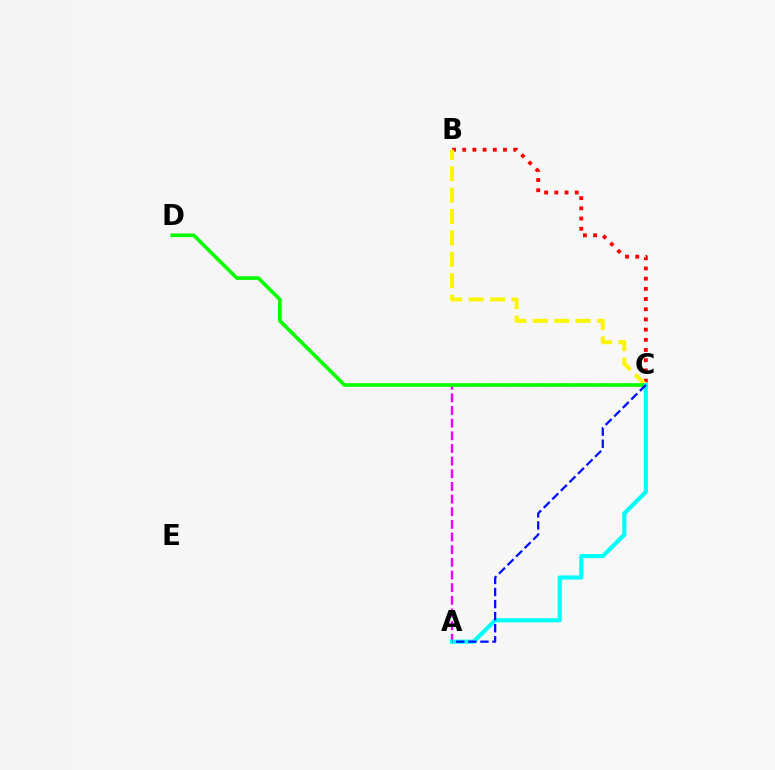{('B', 'C'): [{'color': '#ff0000', 'line_style': 'dotted', 'thickness': 2.77}, {'color': '#fcf500', 'line_style': 'dashed', 'thickness': 2.91}], ('A', 'C'): [{'color': '#ee00ff', 'line_style': 'dashed', 'thickness': 1.72}, {'color': '#00fff6', 'line_style': 'solid', 'thickness': 2.98}, {'color': '#0010ff', 'line_style': 'dashed', 'thickness': 1.64}], ('C', 'D'): [{'color': '#08ff00', 'line_style': 'solid', 'thickness': 2.62}]}